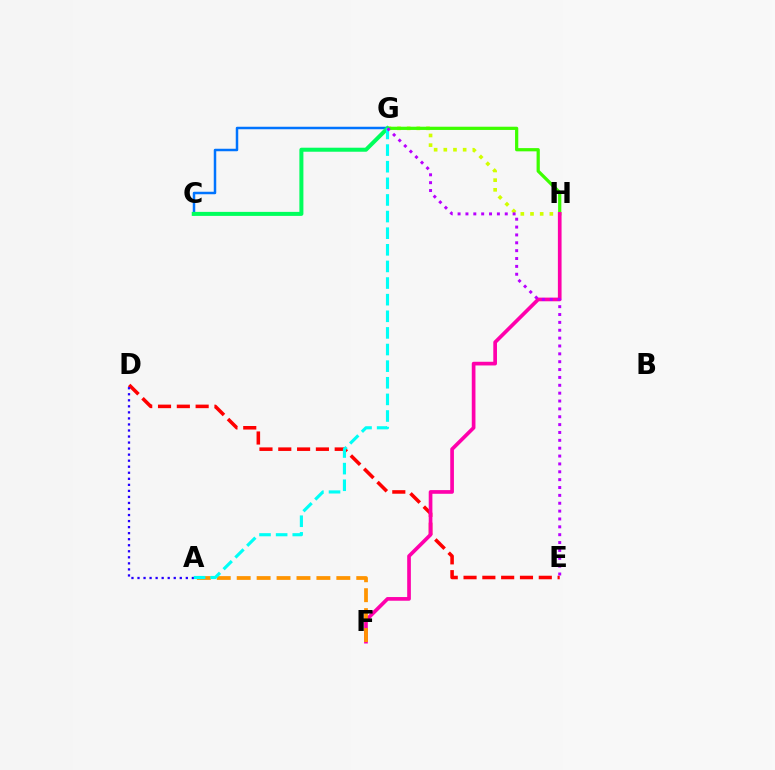{('D', 'E'): [{'color': '#ff0000', 'line_style': 'dashed', 'thickness': 2.56}], ('G', 'H'): [{'color': '#d1ff00', 'line_style': 'dotted', 'thickness': 2.63}, {'color': '#3dff00', 'line_style': 'solid', 'thickness': 2.33}], ('C', 'G'): [{'color': '#0074ff', 'line_style': 'solid', 'thickness': 1.79}, {'color': '#00ff5c', 'line_style': 'solid', 'thickness': 2.89}], ('F', 'H'): [{'color': '#ff00ac', 'line_style': 'solid', 'thickness': 2.65}], ('A', 'F'): [{'color': '#ff9400', 'line_style': 'dashed', 'thickness': 2.71}], ('A', 'D'): [{'color': '#2500ff', 'line_style': 'dotted', 'thickness': 1.64}], ('A', 'G'): [{'color': '#00fff6', 'line_style': 'dashed', 'thickness': 2.26}], ('E', 'G'): [{'color': '#b900ff', 'line_style': 'dotted', 'thickness': 2.14}]}